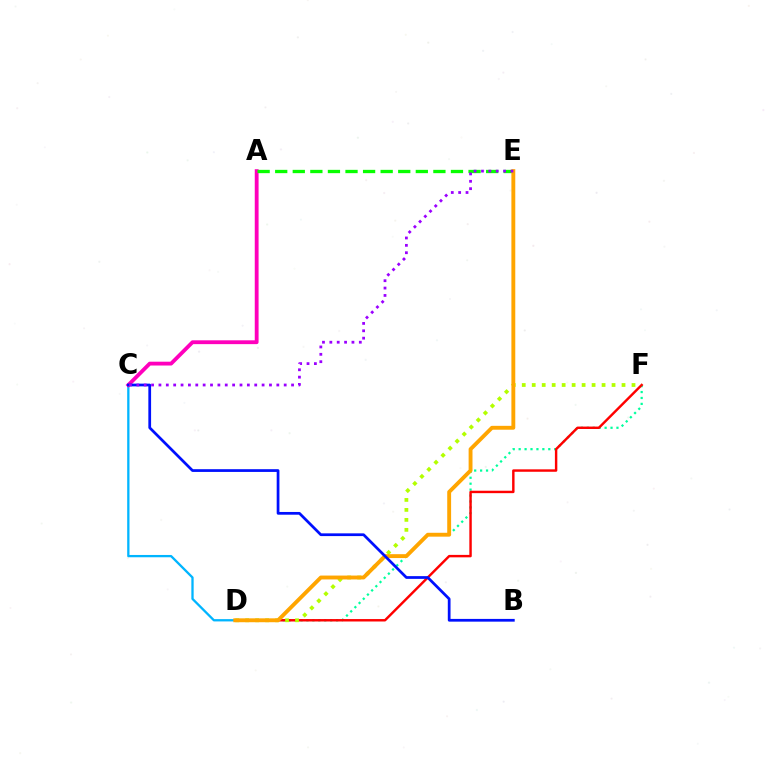{('D', 'F'): [{'color': '#00ff9d', 'line_style': 'dotted', 'thickness': 1.61}, {'color': '#ff0000', 'line_style': 'solid', 'thickness': 1.75}, {'color': '#b3ff00', 'line_style': 'dotted', 'thickness': 2.71}], ('C', 'D'): [{'color': '#00b5ff', 'line_style': 'solid', 'thickness': 1.65}], ('A', 'C'): [{'color': '#ff00bd', 'line_style': 'solid', 'thickness': 2.76}], ('A', 'E'): [{'color': '#08ff00', 'line_style': 'dashed', 'thickness': 2.39}], ('D', 'E'): [{'color': '#ffa500', 'line_style': 'solid', 'thickness': 2.79}], ('B', 'C'): [{'color': '#0010ff', 'line_style': 'solid', 'thickness': 1.97}], ('C', 'E'): [{'color': '#9b00ff', 'line_style': 'dotted', 'thickness': 2.0}]}